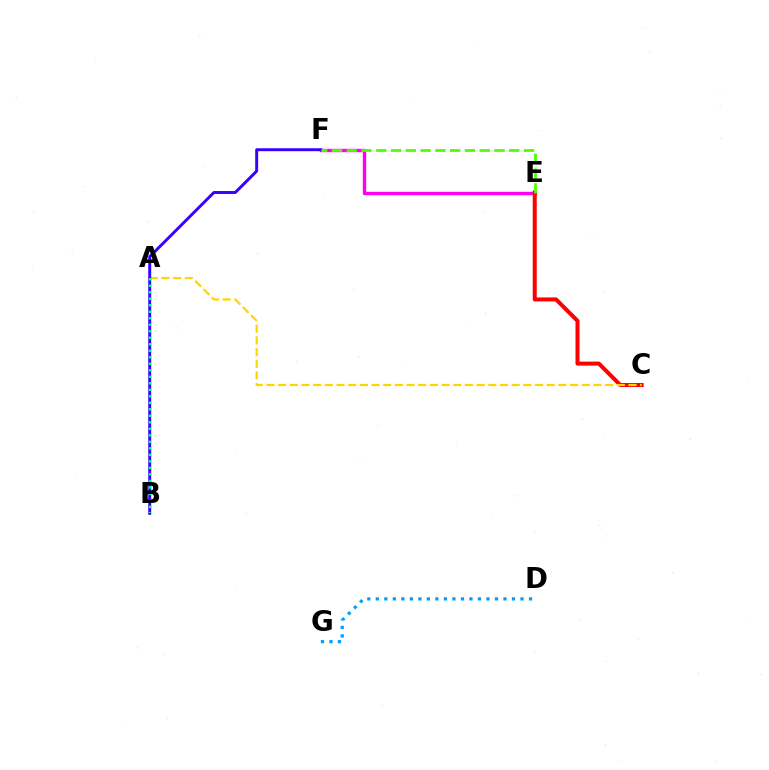{('D', 'G'): [{'color': '#009eff', 'line_style': 'dotted', 'thickness': 2.31}], ('E', 'F'): [{'color': '#ff00ed', 'line_style': 'solid', 'thickness': 2.45}, {'color': '#4fff00', 'line_style': 'dashed', 'thickness': 2.01}], ('C', 'E'): [{'color': '#ff0000', 'line_style': 'solid', 'thickness': 2.88}], ('A', 'C'): [{'color': '#ffd500', 'line_style': 'dashed', 'thickness': 1.59}], ('B', 'F'): [{'color': '#3700ff', 'line_style': 'solid', 'thickness': 2.12}], ('A', 'B'): [{'color': '#00ff86', 'line_style': 'dotted', 'thickness': 1.77}]}